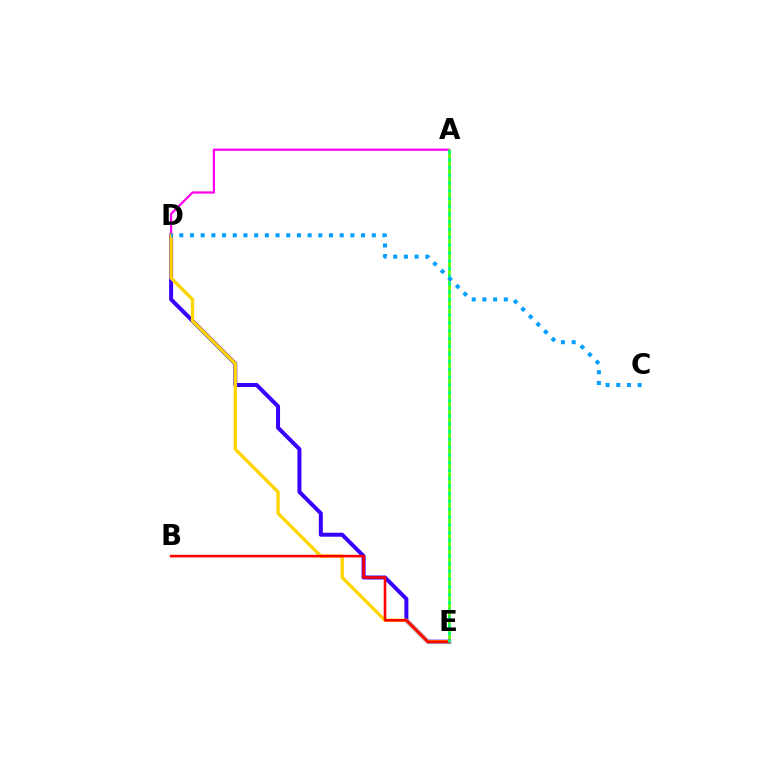{('A', 'D'): [{'color': '#ff00ed', 'line_style': 'solid', 'thickness': 1.6}], ('A', 'E'): [{'color': '#4fff00', 'line_style': 'solid', 'thickness': 1.9}, {'color': '#00ff86', 'line_style': 'dotted', 'thickness': 2.11}], ('D', 'E'): [{'color': '#3700ff', 'line_style': 'solid', 'thickness': 2.87}, {'color': '#ffd500', 'line_style': 'solid', 'thickness': 2.41}], ('B', 'E'): [{'color': '#ff0000', 'line_style': 'solid', 'thickness': 1.87}], ('C', 'D'): [{'color': '#009eff', 'line_style': 'dotted', 'thickness': 2.91}]}